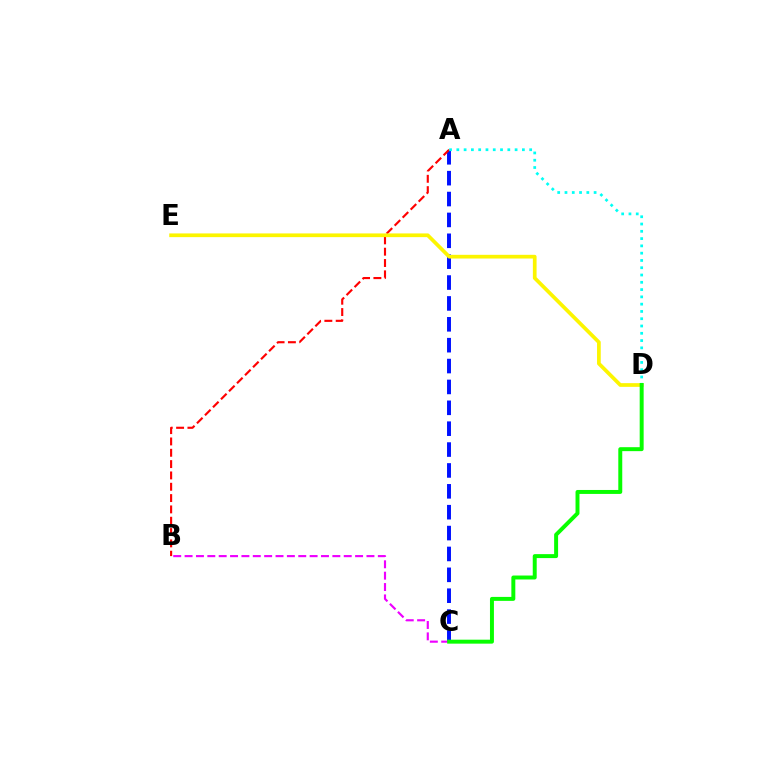{('A', 'C'): [{'color': '#0010ff', 'line_style': 'dashed', 'thickness': 2.84}], ('A', 'B'): [{'color': '#ff0000', 'line_style': 'dashed', 'thickness': 1.54}], ('B', 'C'): [{'color': '#ee00ff', 'line_style': 'dashed', 'thickness': 1.54}], ('D', 'E'): [{'color': '#fcf500', 'line_style': 'solid', 'thickness': 2.67}], ('A', 'D'): [{'color': '#00fff6', 'line_style': 'dotted', 'thickness': 1.98}], ('C', 'D'): [{'color': '#08ff00', 'line_style': 'solid', 'thickness': 2.85}]}